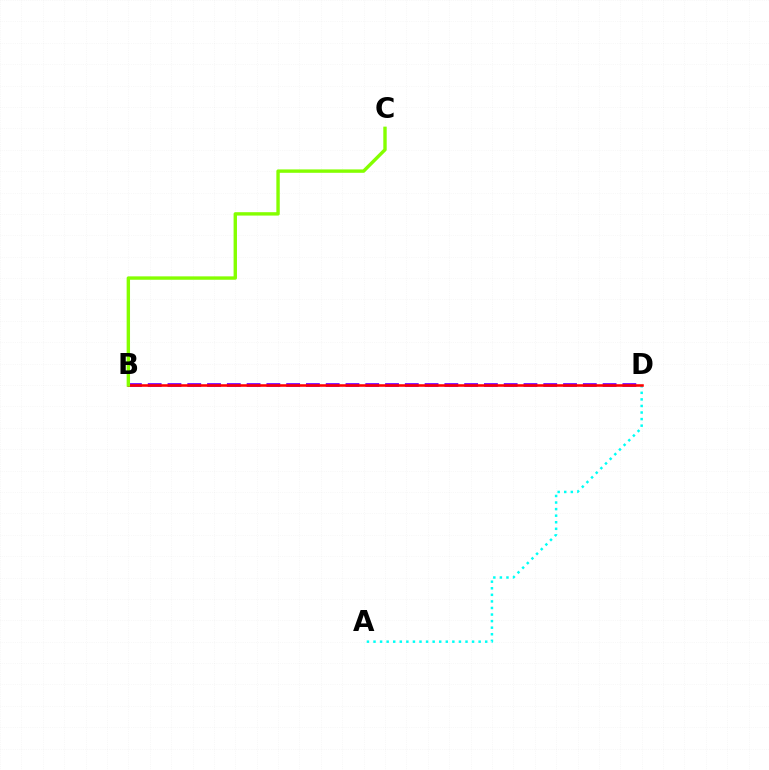{('B', 'D'): [{'color': '#7200ff', 'line_style': 'dashed', 'thickness': 2.69}, {'color': '#ff0000', 'line_style': 'solid', 'thickness': 1.85}], ('A', 'D'): [{'color': '#00fff6', 'line_style': 'dotted', 'thickness': 1.79}], ('B', 'C'): [{'color': '#84ff00', 'line_style': 'solid', 'thickness': 2.44}]}